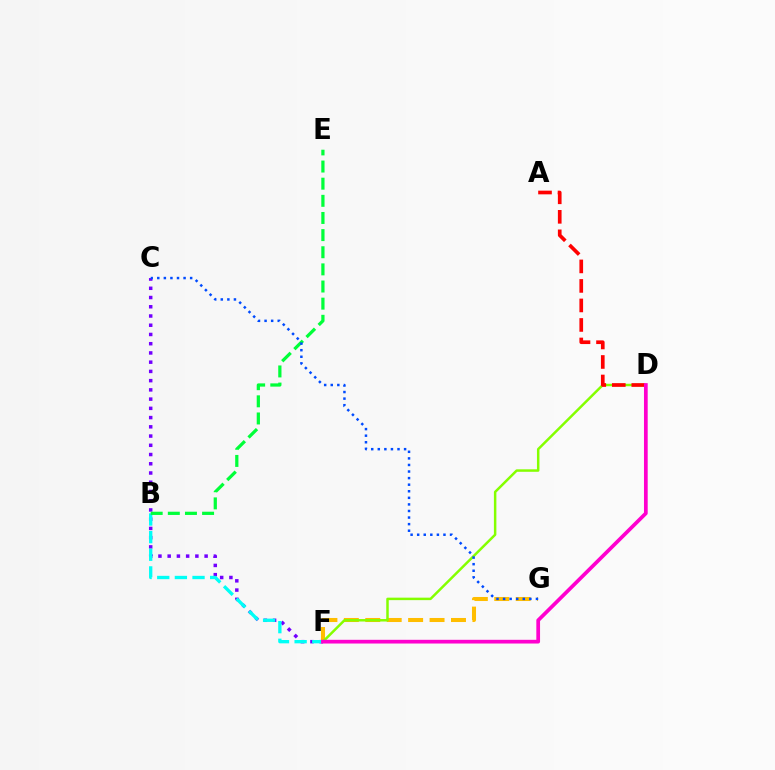{('C', 'F'): [{'color': '#7200ff', 'line_style': 'dotted', 'thickness': 2.51}], ('F', 'G'): [{'color': '#ffbd00', 'line_style': 'dashed', 'thickness': 2.91}], ('B', 'F'): [{'color': '#00fff6', 'line_style': 'dashed', 'thickness': 2.4}], ('D', 'F'): [{'color': '#84ff00', 'line_style': 'solid', 'thickness': 1.79}, {'color': '#ff00cf', 'line_style': 'solid', 'thickness': 2.68}], ('B', 'E'): [{'color': '#00ff39', 'line_style': 'dashed', 'thickness': 2.33}], ('C', 'G'): [{'color': '#004bff', 'line_style': 'dotted', 'thickness': 1.79}], ('A', 'D'): [{'color': '#ff0000', 'line_style': 'dashed', 'thickness': 2.65}]}